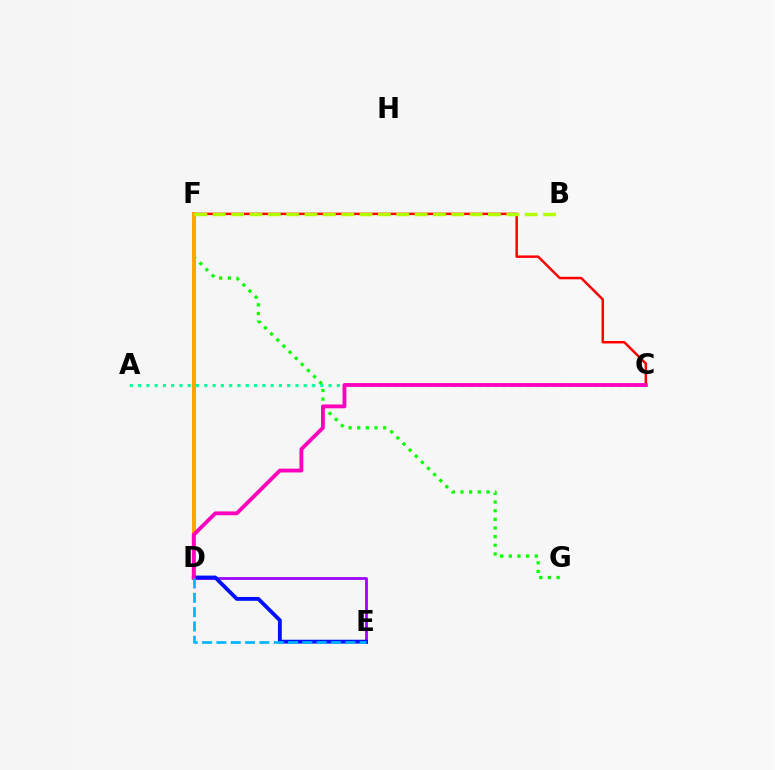{('D', 'E'): [{'color': '#9b00ff', 'line_style': 'solid', 'thickness': 1.98}, {'color': '#0010ff', 'line_style': 'solid', 'thickness': 2.77}, {'color': '#00b5ff', 'line_style': 'dashed', 'thickness': 1.95}], ('C', 'F'): [{'color': '#ff0000', 'line_style': 'solid', 'thickness': 1.79}], ('F', 'G'): [{'color': '#08ff00', 'line_style': 'dotted', 'thickness': 2.35}], ('D', 'F'): [{'color': '#ffa500', 'line_style': 'solid', 'thickness': 2.88}], ('A', 'C'): [{'color': '#00ff9d', 'line_style': 'dotted', 'thickness': 2.25}], ('B', 'F'): [{'color': '#b3ff00', 'line_style': 'dashed', 'thickness': 2.49}], ('C', 'D'): [{'color': '#ff00bd', 'line_style': 'solid', 'thickness': 2.76}]}